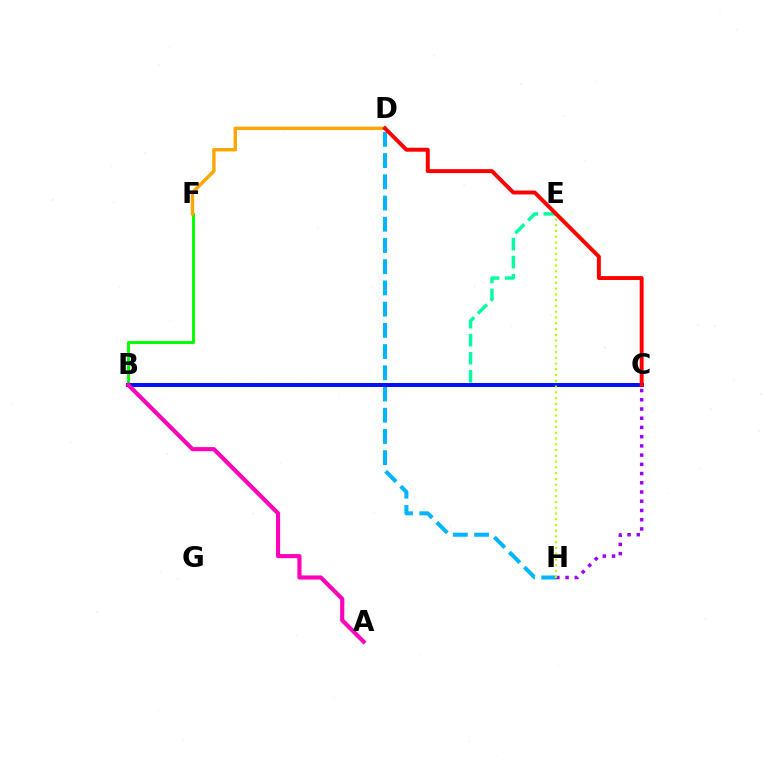{('B', 'E'): [{'color': '#00ff9d', 'line_style': 'dashed', 'thickness': 2.45}], ('B', 'F'): [{'color': '#08ff00', 'line_style': 'solid', 'thickness': 2.18}], ('C', 'H'): [{'color': '#9b00ff', 'line_style': 'dotted', 'thickness': 2.51}], ('D', 'H'): [{'color': '#00b5ff', 'line_style': 'dashed', 'thickness': 2.88}], ('B', 'C'): [{'color': '#0010ff', 'line_style': 'solid', 'thickness': 2.86}], ('E', 'H'): [{'color': '#b3ff00', 'line_style': 'dotted', 'thickness': 1.57}], ('D', 'F'): [{'color': '#ffa500', 'line_style': 'solid', 'thickness': 2.45}], ('A', 'B'): [{'color': '#ff00bd', 'line_style': 'solid', 'thickness': 2.97}], ('C', 'D'): [{'color': '#ff0000', 'line_style': 'solid', 'thickness': 2.82}]}